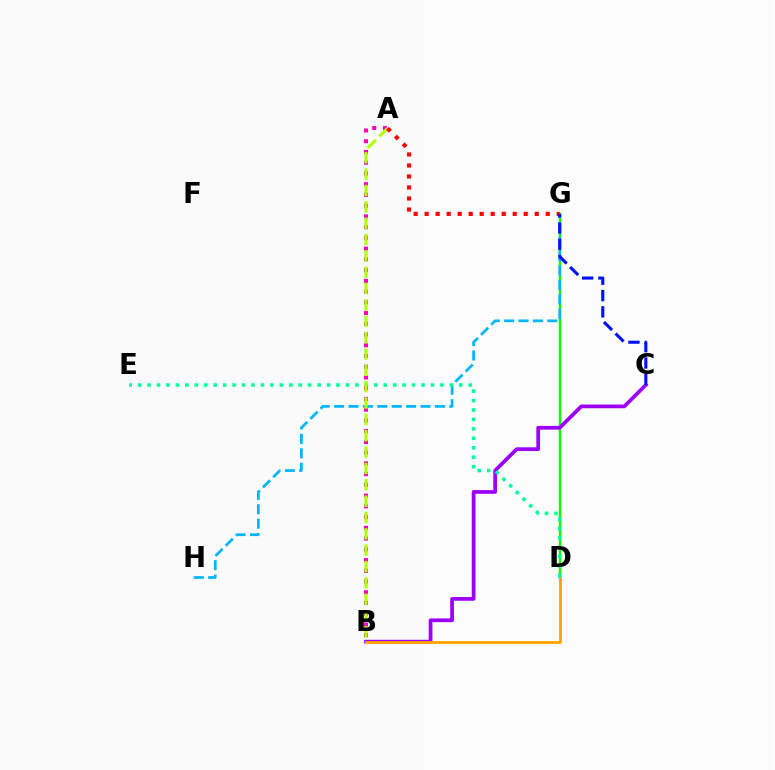{('D', 'G'): [{'color': '#08ff00', 'line_style': 'solid', 'thickness': 1.75}], ('G', 'H'): [{'color': '#00b5ff', 'line_style': 'dashed', 'thickness': 1.96}], ('B', 'C'): [{'color': '#9b00ff', 'line_style': 'solid', 'thickness': 2.68}], ('B', 'D'): [{'color': '#ffa500', 'line_style': 'solid', 'thickness': 2.03}], ('D', 'E'): [{'color': '#00ff9d', 'line_style': 'dotted', 'thickness': 2.57}], ('A', 'B'): [{'color': '#ff00bd', 'line_style': 'dotted', 'thickness': 2.92}, {'color': '#b3ff00', 'line_style': 'dashed', 'thickness': 2.22}], ('A', 'G'): [{'color': '#ff0000', 'line_style': 'dotted', 'thickness': 2.99}], ('C', 'G'): [{'color': '#0010ff', 'line_style': 'dashed', 'thickness': 2.22}]}